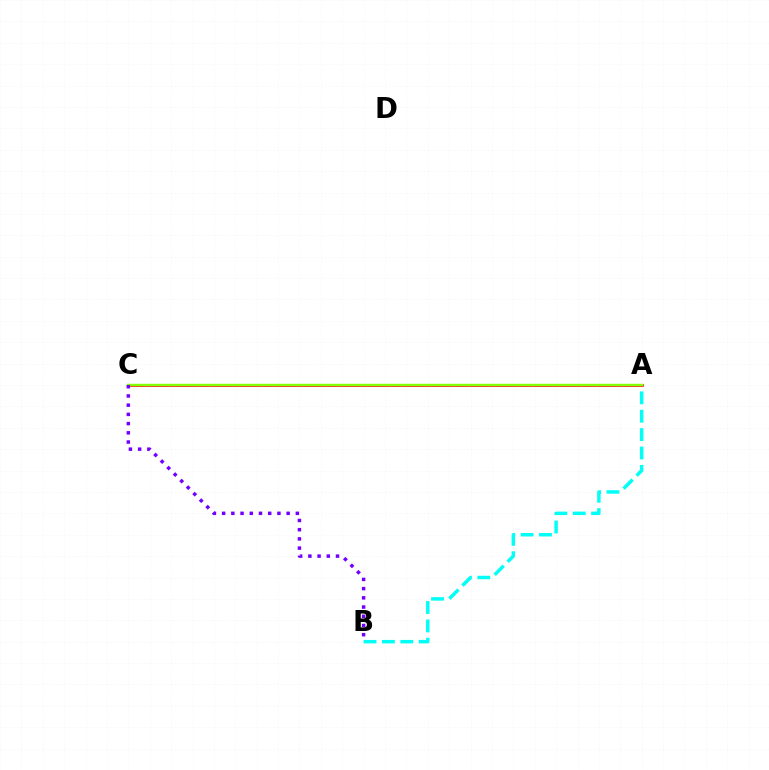{('A', 'B'): [{'color': '#00fff6', 'line_style': 'dashed', 'thickness': 2.5}], ('A', 'C'): [{'color': '#ff0000', 'line_style': 'solid', 'thickness': 1.89}, {'color': '#84ff00', 'line_style': 'solid', 'thickness': 1.75}], ('B', 'C'): [{'color': '#7200ff', 'line_style': 'dotted', 'thickness': 2.5}]}